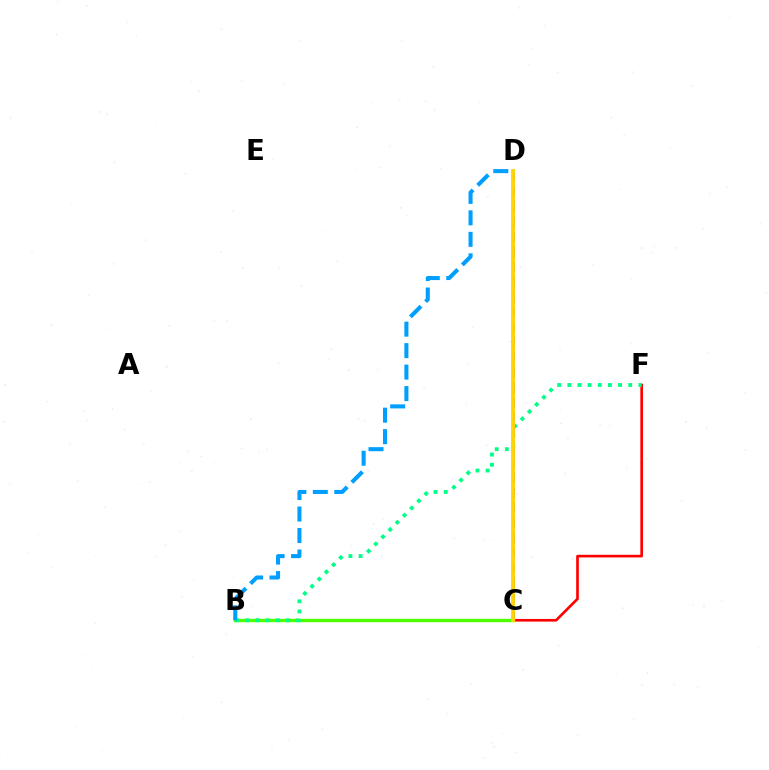{('C', 'F'): [{'color': '#ff0000', 'line_style': 'solid', 'thickness': 1.91}], ('B', 'C'): [{'color': '#4fff00', 'line_style': 'solid', 'thickness': 2.45}], ('C', 'D'): [{'color': '#3700ff', 'line_style': 'dashed', 'thickness': 2.04}, {'color': '#ff00ed', 'line_style': 'dotted', 'thickness': 1.87}, {'color': '#ffd500', 'line_style': 'solid', 'thickness': 2.76}], ('B', 'F'): [{'color': '#00ff86', 'line_style': 'dotted', 'thickness': 2.76}], ('B', 'D'): [{'color': '#009eff', 'line_style': 'dashed', 'thickness': 2.92}]}